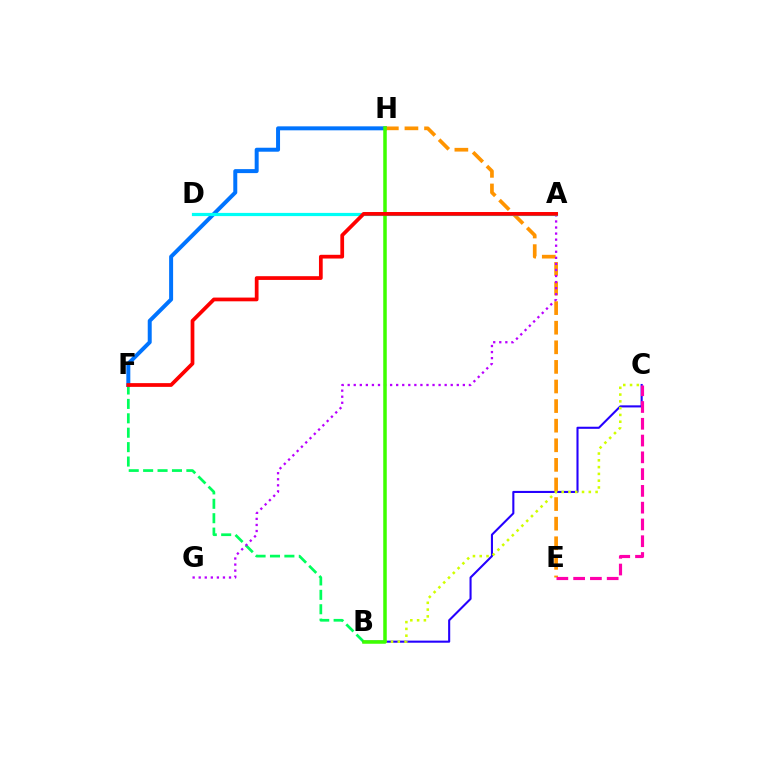{('B', 'F'): [{'color': '#00ff5c', 'line_style': 'dashed', 'thickness': 1.96}], ('B', 'C'): [{'color': '#2500ff', 'line_style': 'solid', 'thickness': 1.5}, {'color': '#d1ff00', 'line_style': 'dotted', 'thickness': 1.84}], ('F', 'H'): [{'color': '#0074ff', 'line_style': 'solid', 'thickness': 2.86}], ('E', 'H'): [{'color': '#ff9400', 'line_style': 'dashed', 'thickness': 2.66}], ('A', 'G'): [{'color': '#b900ff', 'line_style': 'dotted', 'thickness': 1.65}], ('A', 'D'): [{'color': '#00fff6', 'line_style': 'solid', 'thickness': 2.31}], ('B', 'H'): [{'color': '#3dff00', 'line_style': 'solid', 'thickness': 2.53}], ('A', 'F'): [{'color': '#ff0000', 'line_style': 'solid', 'thickness': 2.69}], ('C', 'E'): [{'color': '#ff00ac', 'line_style': 'dashed', 'thickness': 2.28}]}